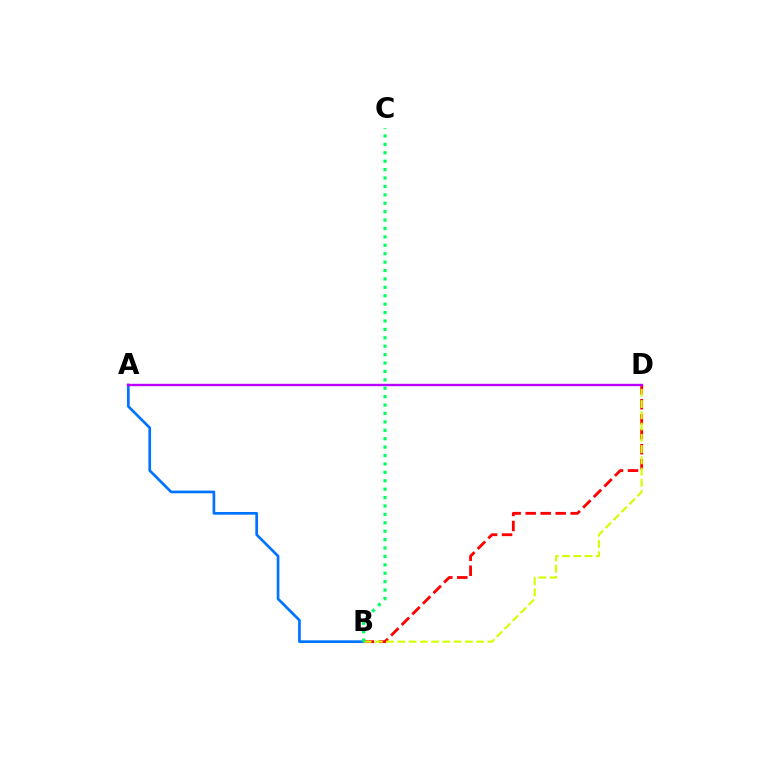{('B', 'D'): [{'color': '#ff0000', 'line_style': 'dashed', 'thickness': 2.04}, {'color': '#d1ff00', 'line_style': 'dashed', 'thickness': 1.53}], ('A', 'B'): [{'color': '#0074ff', 'line_style': 'solid', 'thickness': 1.94}], ('B', 'C'): [{'color': '#00ff5c', 'line_style': 'dotted', 'thickness': 2.28}], ('A', 'D'): [{'color': '#b900ff', 'line_style': 'solid', 'thickness': 1.71}]}